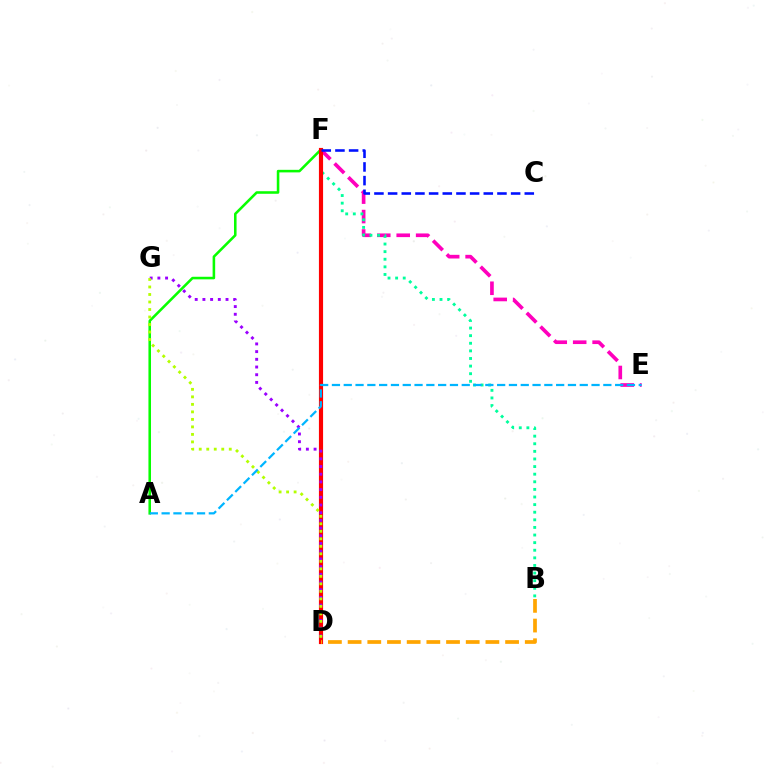{('E', 'F'): [{'color': '#ff00bd', 'line_style': 'dashed', 'thickness': 2.64}], ('B', 'F'): [{'color': '#00ff9d', 'line_style': 'dotted', 'thickness': 2.07}], ('A', 'F'): [{'color': '#08ff00', 'line_style': 'solid', 'thickness': 1.85}], ('D', 'F'): [{'color': '#ff0000', 'line_style': 'solid', 'thickness': 2.99}], ('C', 'F'): [{'color': '#0010ff', 'line_style': 'dashed', 'thickness': 1.86}], ('D', 'G'): [{'color': '#9b00ff', 'line_style': 'dotted', 'thickness': 2.09}, {'color': '#b3ff00', 'line_style': 'dotted', 'thickness': 2.04}], ('B', 'D'): [{'color': '#ffa500', 'line_style': 'dashed', 'thickness': 2.67}], ('A', 'E'): [{'color': '#00b5ff', 'line_style': 'dashed', 'thickness': 1.6}]}